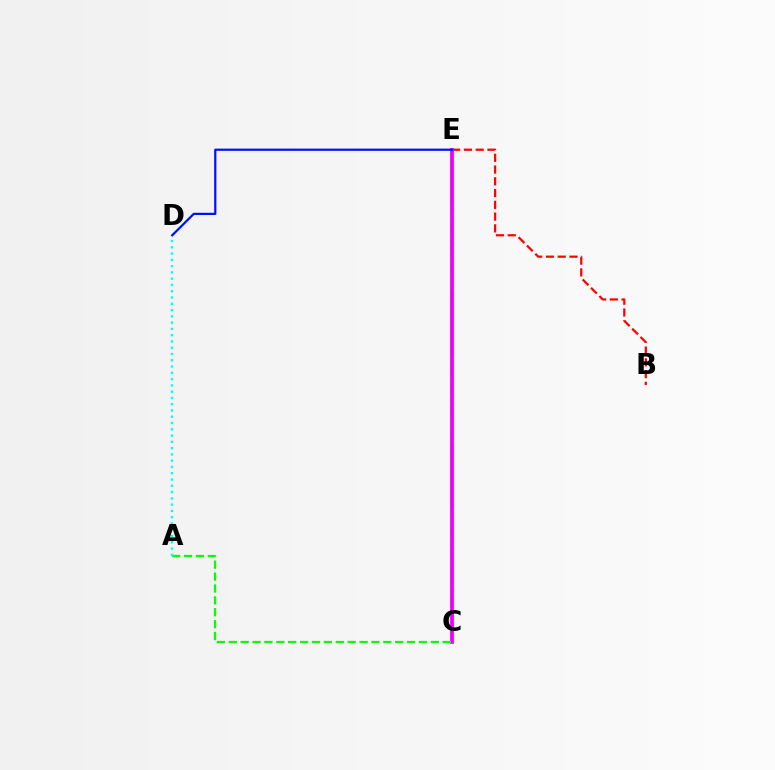{('B', 'E'): [{'color': '#ff0000', 'line_style': 'dashed', 'thickness': 1.6}], ('C', 'E'): [{'color': '#fcf500', 'line_style': 'dotted', 'thickness': 2.3}, {'color': '#ee00ff', 'line_style': 'solid', 'thickness': 2.72}], ('A', 'C'): [{'color': '#08ff00', 'line_style': 'dashed', 'thickness': 1.61}], ('A', 'D'): [{'color': '#00fff6', 'line_style': 'dotted', 'thickness': 1.71}], ('D', 'E'): [{'color': '#0010ff', 'line_style': 'solid', 'thickness': 1.6}]}